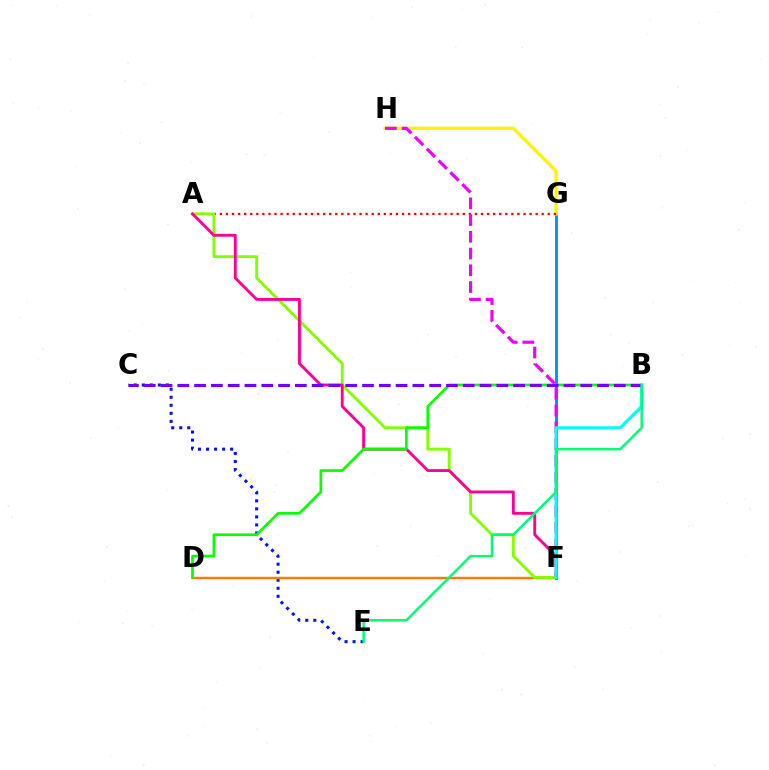{('F', 'G'): [{'color': '#008cff', 'line_style': 'solid', 'thickness': 2.02}], ('G', 'H'): [{'color': '#fcf500', 'line_style': 'solid', 'thickness': 2.39}], ('C', 'E'): [{'color': '#0010ff', 'line_style': 'dotted', 'thickness': 2.18}], ('D', 'F'): [{'color': '#ff7c00', 'line_style': 'solid', 'thickness': 1.75}], ('A', 'G'): [{'color': '#ff0000', 'line_style': 'dotted', 'thickness': 1.65}], ('F', 'H'): [{'color': '#ee00ff', 'line_style': 'dashed', 'thickness': 2.27}], ('A', 'F'): [{'color': '#84ff00', 'line_style': 'solid', 'thickness': 2.07}, {'color': '#ff0094', 'line_style': 'solid', 'thickness': 2.07}], ('B', 'F'): [{'color': '#00fff6', 'line_style': 'solid', 'thickness': 2.22}], ('B', 'D'): [{'color': '#08ff00', 'line_style': 'solid', 'thickness': 1.94}], ('B', 'C'): [{'color': '#7200ff', 'line_style': 'dashed', 'thickness': 2.28}], ('B', 'E'): [{'color': '#00ff74', 'line_style': 'solid', 'thickness': 1.79}]}